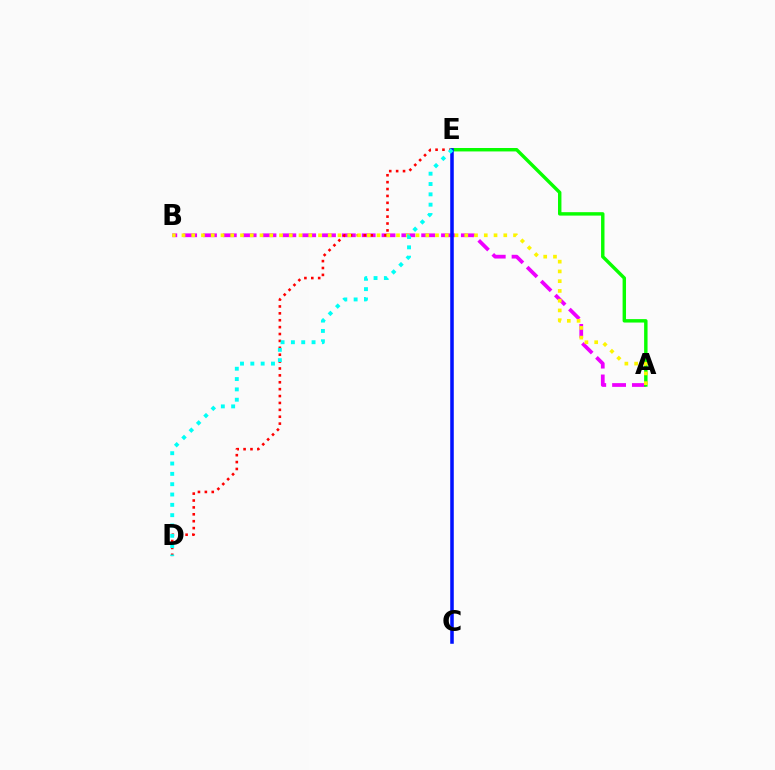{('A', 'B'): [{'color': '#ee00ff', 'line_style': 'dashed', 'thickness': 2.7}, {'color': '#fcf500', 'line_style': 'dotted', 'thickness': 2.65}], ('A', 'E'): [{'color': '#08ff00', 'line_style': 'solid', 'thickness': 2.47}], ('D', 'E'): [{'color': '#ff0000', 'line_style': 'dotted', 'thickness': 1.87}, {'color': '#00fff6', 'line_style': 'dotted', 'thickness': 2.81}], ('C', 'E'): [{'color': '#0010ff', 'line_style': 'solid', 'thickness': 2.55}]}